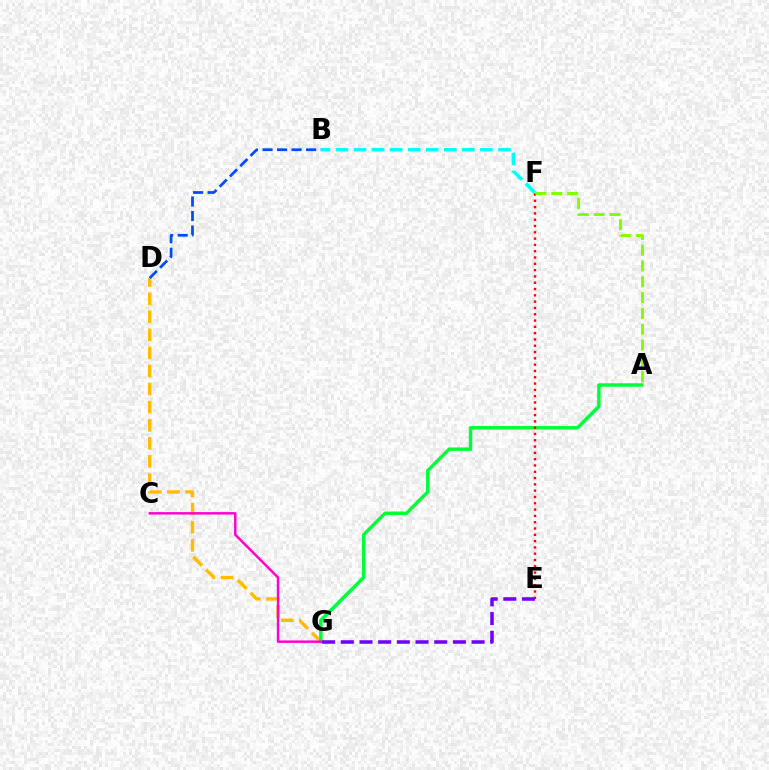{('D', 'G'): [{'color': '#ffbd00', 'line_style': 'dashed', 'thickness': 2.46}], ('A', 'G'): [{'color': '#00ff39', 'line_style': 'solid', 'thickness': 2.48}], ('B', 'F'): [{'color': '#00fff6', 'line_style': 'dashed', 'thickness': 2.45}], ('C', 'G'): [{'color': '#ff00cf', 'line_style': 'solid', 'thickness': 1.77}], ('E', 'F'): [{'color': '#ff0000', 'line_style': 'dotted', 'thickness': 1.71}], ('E', 'G'): [{'color': '#7200ff', 'line_style': 'dashed', 'thickness': 2.54}], ('A', 'F'): [{'color': '#84ff00', 'line_style': 'dashed', 'thickness': 2.15}], ('B', 'D'): [{'color': '#004bff', 'line_style': 'dashed', 'thickness': 1.97}]}